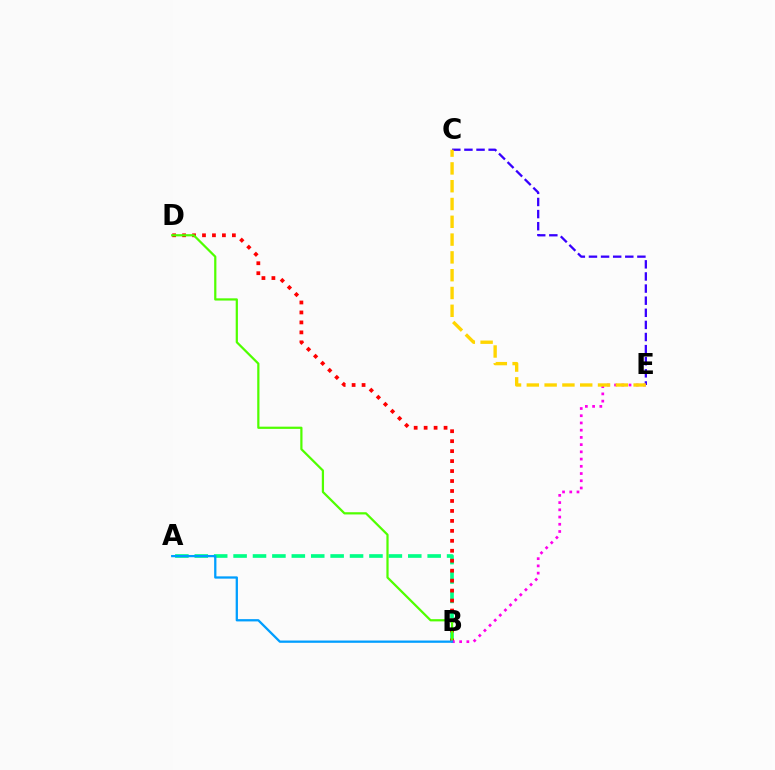{('C', 'E'): [{'color': '#3700ff', 'line_style': 'dashed', 'thickness': 1.65}, {'color': '#ffd500', 'line_style': 'dashed', 'thickness': 2.42}], ('A', 'B'): [{'color': '#00ff86', 'line_style': 'dashed', 'thickness': 2.64}, {'color': '#009eff', 'line_style': 'solid', 'thickness': 1.64}], ('B', 'D'): [{'color': '#ff0000', 'line_style': 'dotted', 'thickness': 2.71}, {'color': '#4fff00', 'line_style': 'solid', 'thickness': 1.6}], ('B', 'E'): [{'color': '#ff00ed', 'line_style': 'dotted', 'thickness': 1.96}]}